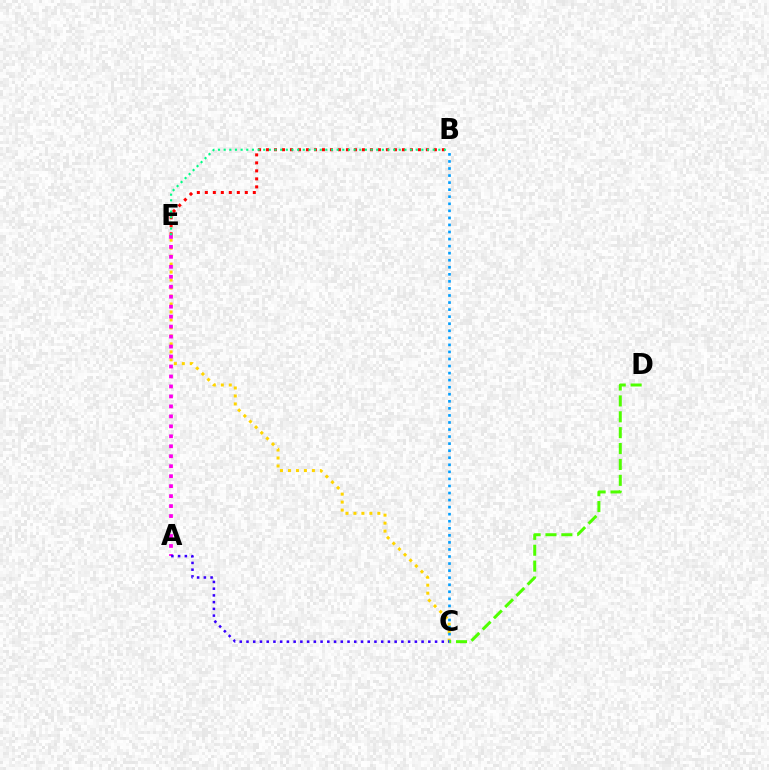{('C', 'E'): [{'color': '#ffd500', 'line_style': 'dotted', 'thickness': 2.17}], ('B', 'E'): [{'color': '#ff0000', 'line_style': 'dotted', 'thickness': 2.17}, {'color': '#00ff86', 'line_style': 'dotted', 'thickness': 1.53}], ('A', 'E'): [{'color': '#ff00ed', 'line_style': 'dotted', 'thickness': 2.71}], ('B', 'C'): [{'color': '#009eff', 'line_style': 'dotted', 'thickness': 1.92}], ('C', 'D'): [{'color': '#4fff00', 'line_style': 'dashed', 'thickness': 2.16}], ('A', 'C'): [{'color': '#3700ff', 'line_style': 'dotted', 'thickness': 1.83}]}